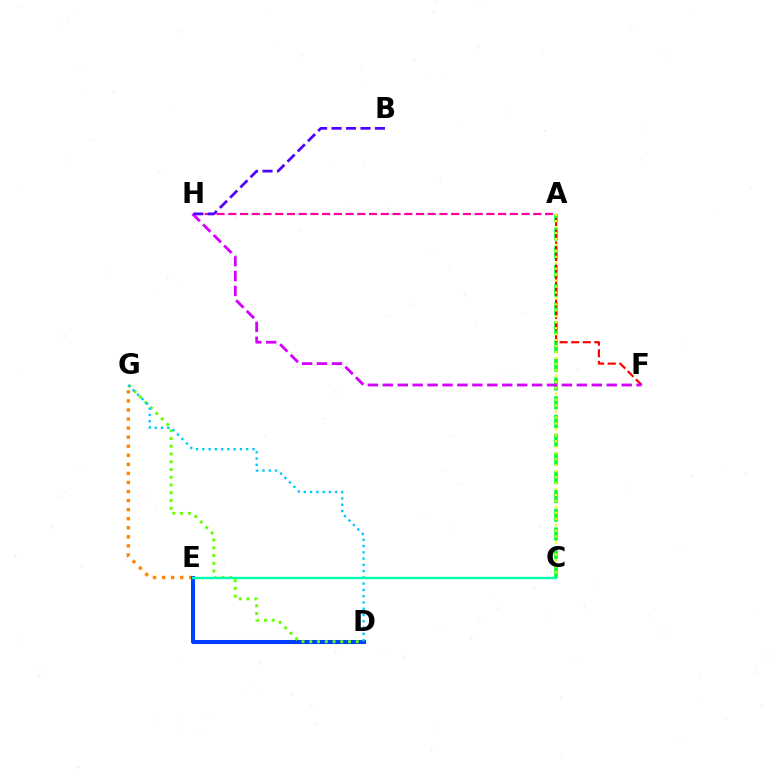{('A', 'C'): [{'color': '#00ff27', 'line_style': 'dashed', 'thickness': 2.55}, {'color': '#eeff00', 'line_style': 'dotted', 'thickness': 1.62}], ('E', 'G'): [{'color': '#ff8800', 'line_style': 'dotted', 'thickness': 2.46}], ('A', 'F'): [{'color': '#ff0000', 'line_style': 'dashed', 'thickness': 1.57}], ('A', 'H'): [{'color': '#ff00a0', 'line_style': 'dashed', 'thickness': 1.59}], ('D', 'E'): [{'color': '#003fff', 'line_style': 'solid', 'thickness': 2.89}], ('D', 'G'): [{'color': '#66ff00', 'line_style': 'dotted', 'thickness': 2.11}, {'color': '#00c7ff', 'line_style': 'dotted', 'thickness': 1.7}], ('F', 'H'): [{'color': '#d600ff', 'line_style': 'dashed', 'thickness': 2.03}], ('B', 'H'): [{'color': '#4f00ff', 'line_style': 'dashed', 'thickness': 1.96}], ('C', 'E'): [{'color': '#00ffaf', 'line_style': 'solid', 'thickness': 1.74}]}